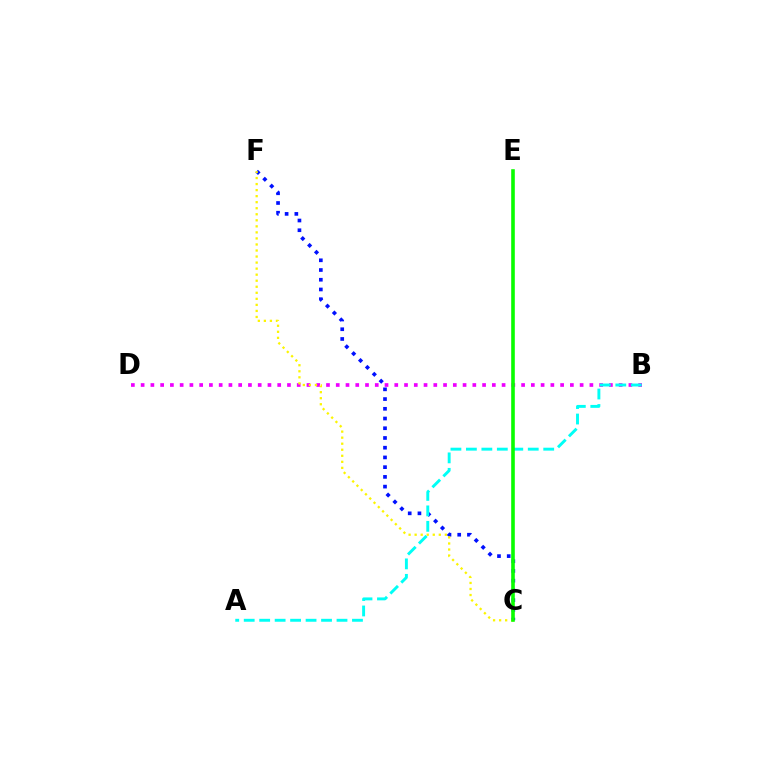{('C', 'F'): [{'color': '#0010ff', 'line_style': 'dotted', 'thickness': 2.64}, {'color': '#fcf500', 'line_style': 'dotted', 'thickness': 1.64}], ('B', 'D'): [{'color': '#ee00ff', 'line_style': 'dotted', 'thickness': 2.65}], ('A', 'B'): [{'color': '#00fff6', 'line_style': 'dashed', 'thickness': 2.1}], ('C', 'E'): [{'color': '#ff0000', 'line_style': 'solid', 'thickness': 1.52}, {'color': '#08ff00', 'line_style': 'solid', 'thickness': 2.58}]}